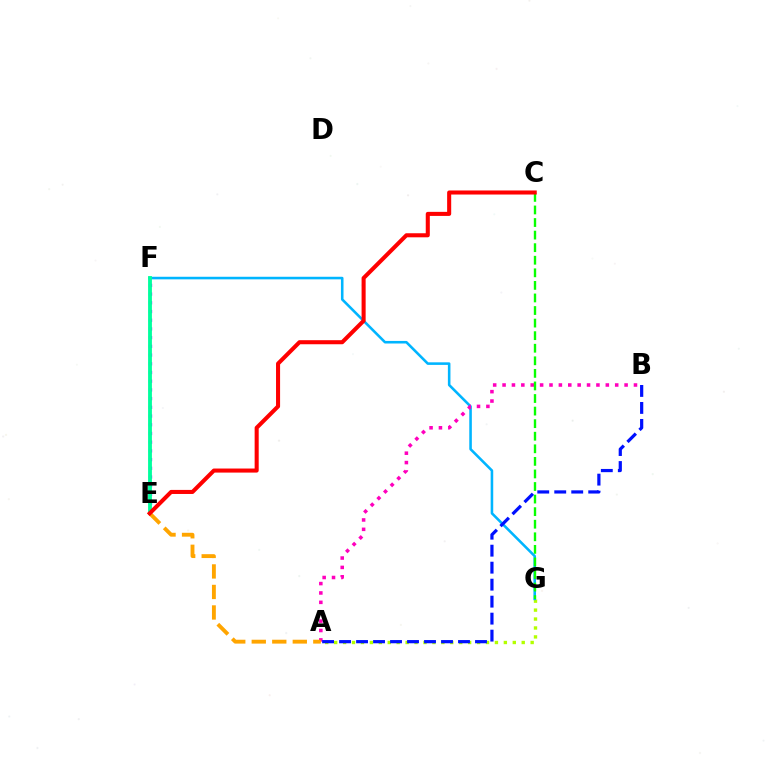{('A', 'G'): [{'color': '#b3ff00', 'line_style': 'dotted', 'thickness': 2.43}], ('F', 'G'): [{'color': '#00b5ff', 'line_style': 'solid', 'thickness': 1.85}], ('A', 'B'): [{'color': '#ff00bd', 'line_style': 'dotted', 'thickness': 2.55}, {'color': '#0010ff', 'line_style': 'dashed', 'thickness': 2.31}], ('E', 'F'): [{'color': '#9b00ff', 'line_style': 'dotted', 'thickness': 2.37}, {'color': '#00ff9d', 'line_style': 'solid', 'thickness': 2.76}], ('C', 'G'): [{'color': '#08ff00', 'line_style': 'dashed', 'thickness': 1.71}], ('A', 'E'): [{'color': '#ffa500', 'line_style': 'dashed', 'thickness': 2.79}], ('C', 'E'): [{'color': '#ff0000', 'line_style': 'solid', 'thickness': 2.92}]}